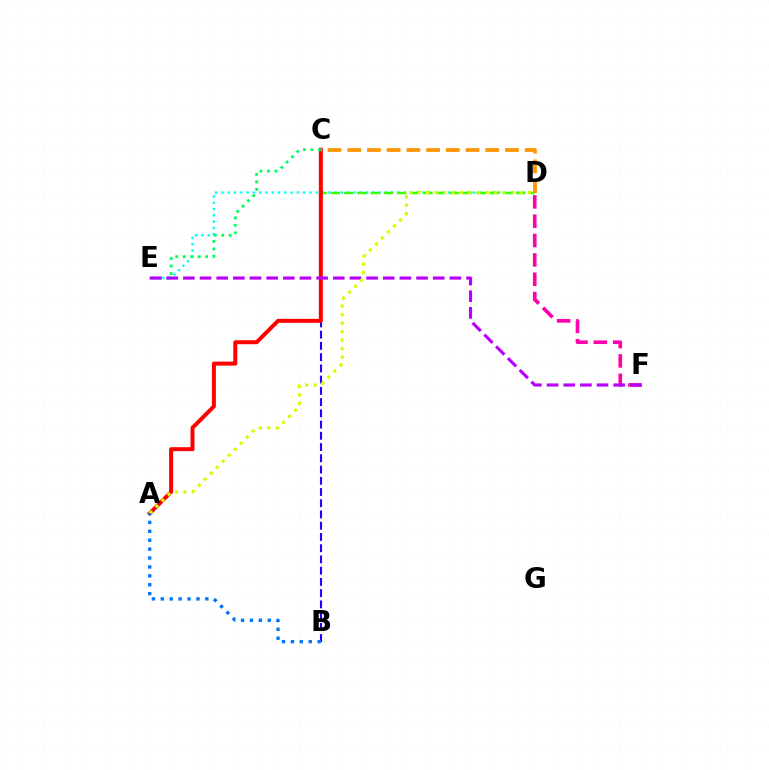{('D', 'E'): [{'color': '#00fff6', 'line_style': 'dotted', 'thickness': 1.71}], ('C', 'D'): [{'color': '#3dff00', 'line_style': 'dashed', 'thickness': 1.8}, {'color': '#ff9400', 'line_style': 'dashed', 'thickness': 2.68}], ('B', 'C'): [{'color': '#2500ff', 'line_style': 'dashed', 'thickness': 1.53}], ('A', 'C'): [{'color': '#ff0000', 'line_style': 'solid', 'thickness': 2.86}], ('D', 'F'): [{'color': '#ff00ac', 'line_style': 'dashed', 'thickness': 2.63}], ('C', 'E'): [{'color': '#00ff5c', 'line_style': 'dotted', 'thickness': 2.03}], ('E', 'F'): [{'color': '#b900ff', 'line_style': 'dashed', 'thickness': 2.26}], ('A', 'D'): [{'color': '#d1ff00', 'line_style': 'dotted', 'thickness': 2.31}], ('A', 'B'): [{'color': '#0074ff', 'line_style': 'dotted', 'thickness': 2.42}]}